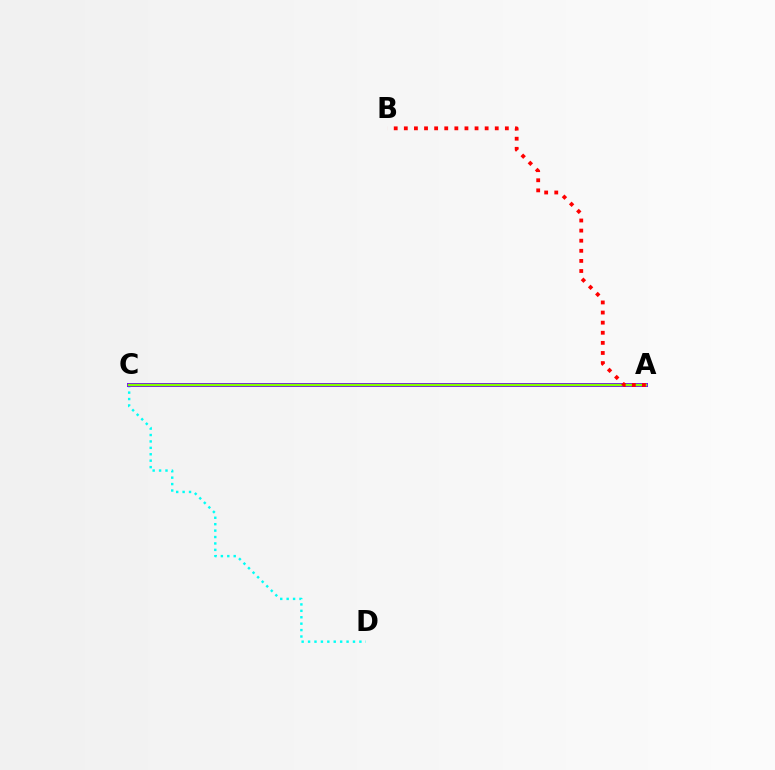{('C', 'D'): [{'color': '#00fff6', 'line_style': 'dotted', 'thickness': 1.74}], ('A', 'C'): [{'color': '#7200ff', 'line_style': 'solid', 'thickness': 2.85}, {'color': '#84ff00', 'line_style': 'solid', 'thickness': 1.73}], ('A', 'B'): [{'color': '#ff0000', 'line_style': 'dotted', 'thickness': 2.74}]}